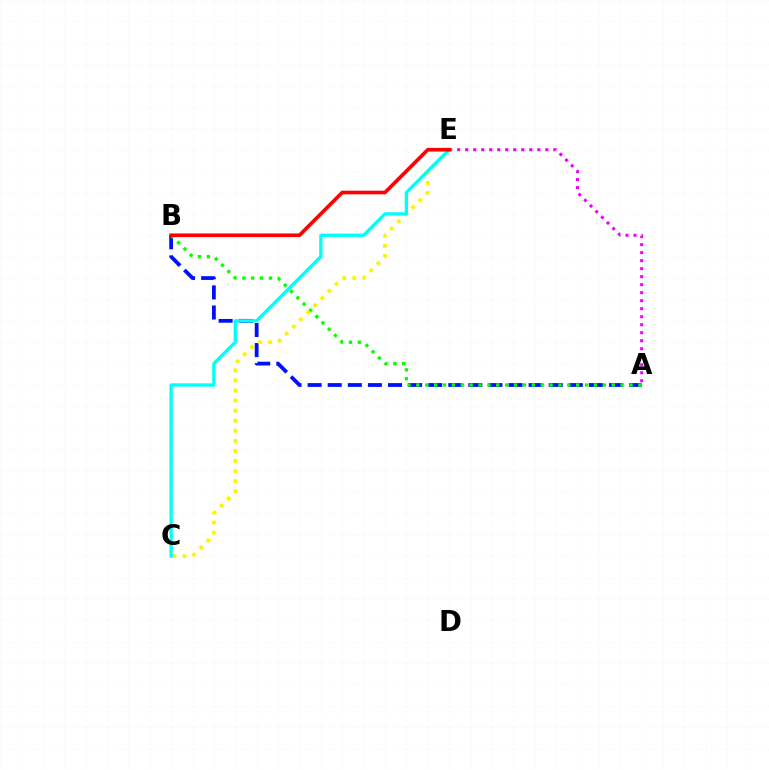{('A', 'B'): [{'color': '#0010ff', 'line_style': 'dashed', 'thickness': 2.73}, {'color': '#08ff00', 'line_style': 'dotted', 'thickness': 2.41}], ('A', 'E'): [{'color': '#ee00ff', 'line_style': 'dotted', 'thickness': 2.18}], ('C', 'E'): [{'color': '#fcf500', 'line_style': 'dotted', 'thickness': 2.74}, {'color': '#00fff6', 'line_style': 'solid', 'thickness': 2.38}], ('B', 'E'): [{'color': '#ff0000', 'line_style': 'solid', 'thickness': 2.64}]}